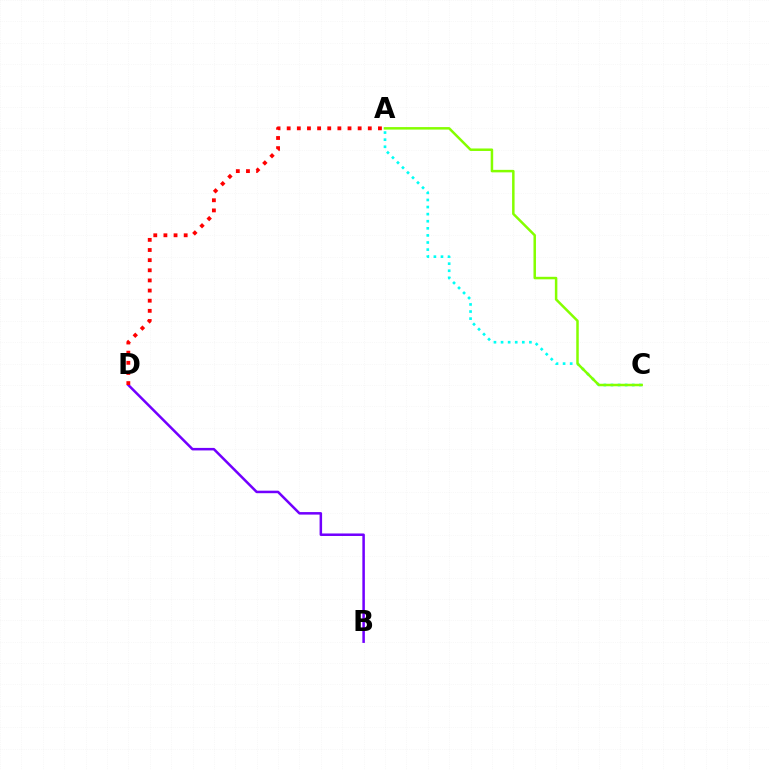{('B', 'D'): [{'color': '#7200ff', 'line_style': 'solid', 'thickness': 1.81}], ('A', 'C'): [{'color': '#00fff6', 'line_style': 'dotted', 'thickness': 1.93}, {'color': '#84ff00', 'line_style': 'solid', 'thickness': 1.8}], ('A', 'D'): [{'color': '#ff0000', 'line_style': 'dotted', 'thickness': 2.75}]}